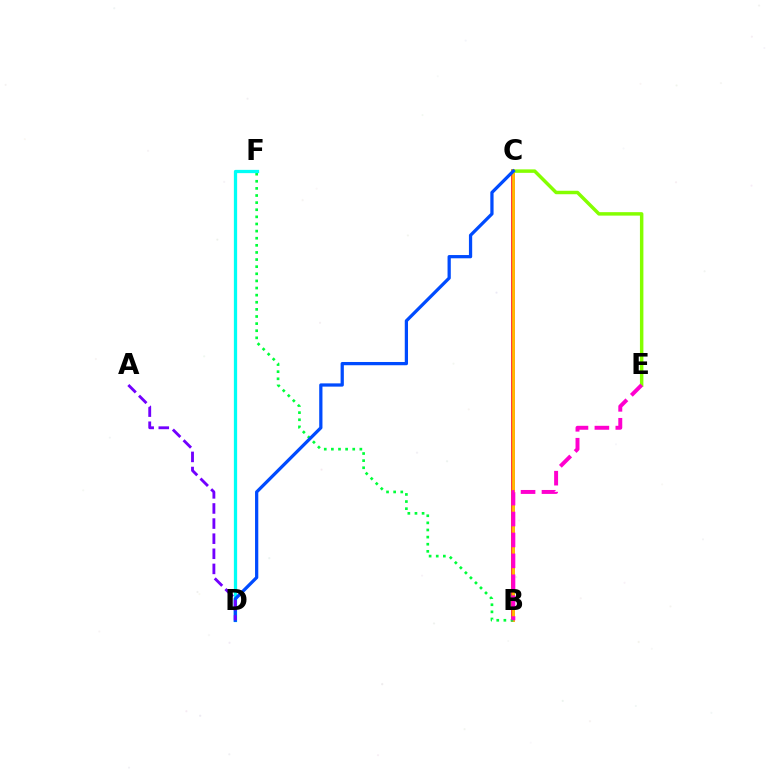{('B', 'C'): [{'color': '#ff0000', 'line_style': 'solid', 'thickness': 2.52}, {'color': '#ffbd00', 'line_style': 'solid', 'thickness': 2.0}], ('C', 'E'): [{'color': '#84ff00', 'line_style': 'solid', 'thickness': 2.49}], ('B', 'F'): [{'color': '#00ff39', 'line_style': 'dotted', 'thickness': 1.93}], ('B', 'E'): [{'color': '#ff00cf', 'line_style': 'dashed', 'thickness': 2.84}], ('D', 'F'): [{'color': '#00fff6', 'line_style': 'solid', 'thickness': 2.35}], ('C', 'D'): [{'color': '#004bff', 'line_style': 'solid', 'thickness': 2.34}], ('A', 'D'): [{'color': '#7200ff', 'line_style': 'dashed', 'thickness': 2.05}]}